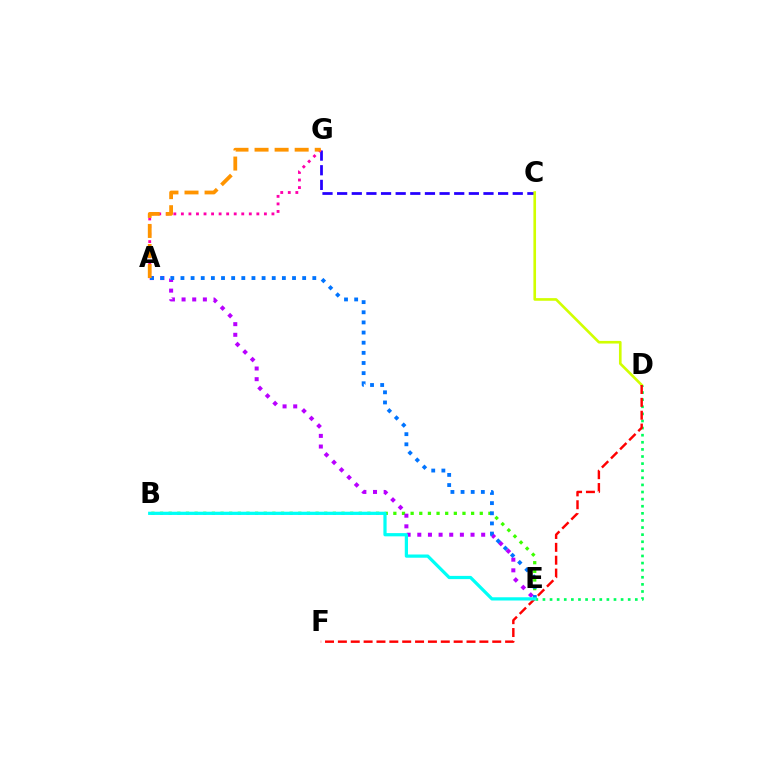{('B', 'E'): [{'color': '#3dff00', 'line_style': 'dotted', 'thickness': 2.35}, {'color': '#00fff6', 'line_style': 'solid', 'thickness': 2.33}], ('C', 'G'): [{'color': '#2500ff', 'line_style': 'dashed', 'thickness': 1.99}], ('A', 'G'): [{'color': '#ff00ac', 'line_style': 'dotted', 'thickness': 2.05}, {'color': '#ff9400', 'line_style': 'dashed', 'thickness': 2.72}], ('C', 'D'): [{'color': '#d1ff00', 'line_style': 'solid', 'thickness': 1.9}], ('A', 'E'): [{'color': '#b900ff', 'line_style': 'dotted', 'thickness': 2.89}, {'color': '#0074ff', 'line_style': 'dotted', 'thickness': 2.76}], ('D', 'E'): [{'color': '#00ff5c', 'line_style': 'dotted', 'thickness': 1.93}], ('D', 'F'): [{'color': '#ff0000', 'line_style': 'dashed', 'thickness': 1.75}]}